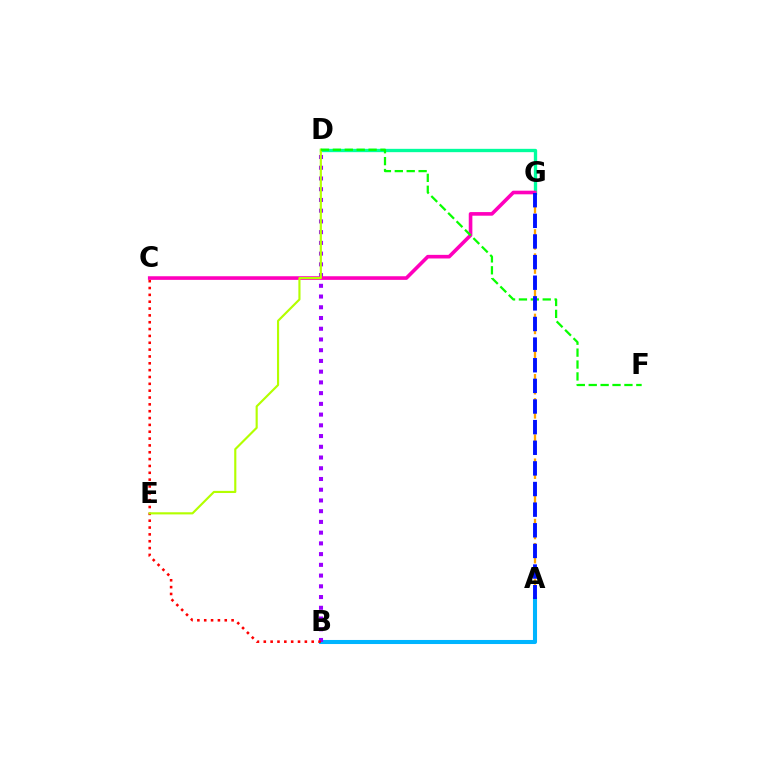{('A', 'B'): [{'color': '#00b5ff', 'line_style': 'solid', 'thickness': 2.93}], ('B', 'D'): [{'color': '#9b00ff', 'line_style': 'dotted', 'thickness': 2.92}], ('D', 'G'): [{'color': '#00ff9d', 'line_style': 'solid', 'thickness': 2.4}], ('A', 'G'): [{'color': '#ffa500', 'line_style': 'dashed', 'thickness': 1.64}, {'color': '#0010ff', 'line_style': 'dashed', 'thickness': 2.8}], ('C', 'G'): [{'color': '#ff00bd', 'line_style': 'solid', 'thickness': 2.6}], ('B', 'C'): [{'color': '#ff0000', 'line_style': 'dotted', 'thickness': 1.86}], ('D', 'E'): [{'color': '#b3ff00', 'line_style': 'solid', 'thickness': 1.54}], ('D', 'F'): [{'color': '#08ff00', 'line_style': 'dashed', 'thickness': 1.62}]}